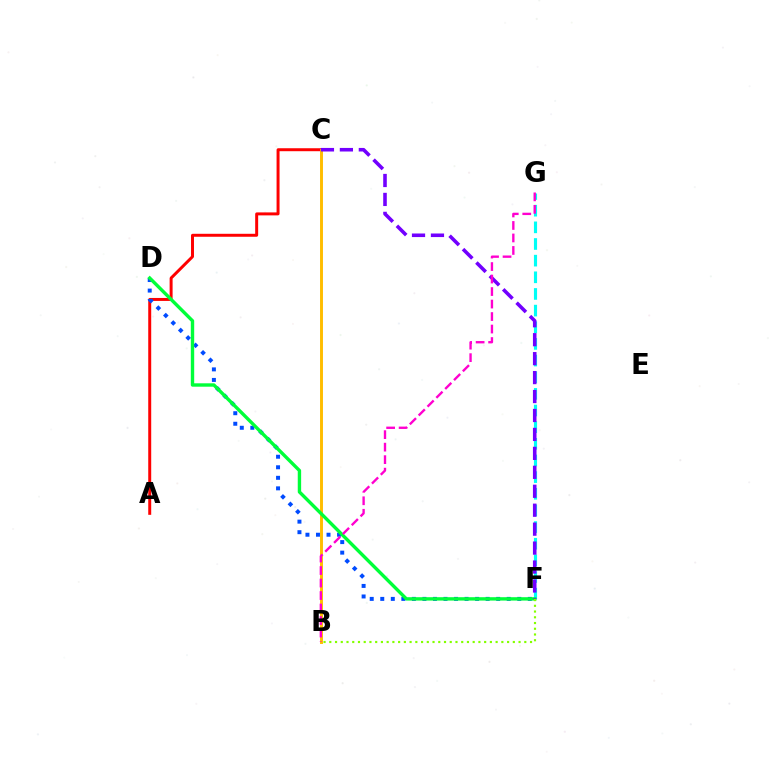{('A', 'C'): [{'color': '#ff0000', 'line_style': 'solid', 'thickness': 2.14}], ('F', 'G'): [{'color': '#00fff6', 'line_style': 'dashed', 'thickness': 2.26}], ('D', 'F'): [{'color': '#004bff', 'line_style': 'dotted', 'thickness': 2.86}, {'color': '#00ff39', 'line_style': 'solid', 'thickness': 2.44}], ('B', 'C'): [{'color': '#ffbd00', 'line_style': 'solid', 'thickness': 2.11}], ('C', 'F'): [{'color': '#7200ff', 'line_style': 'dashed', 'thickness': 2.57}], ('B', 'G'): [{'color': '#ff00cf', 'line_style': 'dashed', 'thickness': 1.7}], ('B', 'F'): [{'color': '#84ff00', 'line_style': 'dotted', 'thickness': 1.56}]}